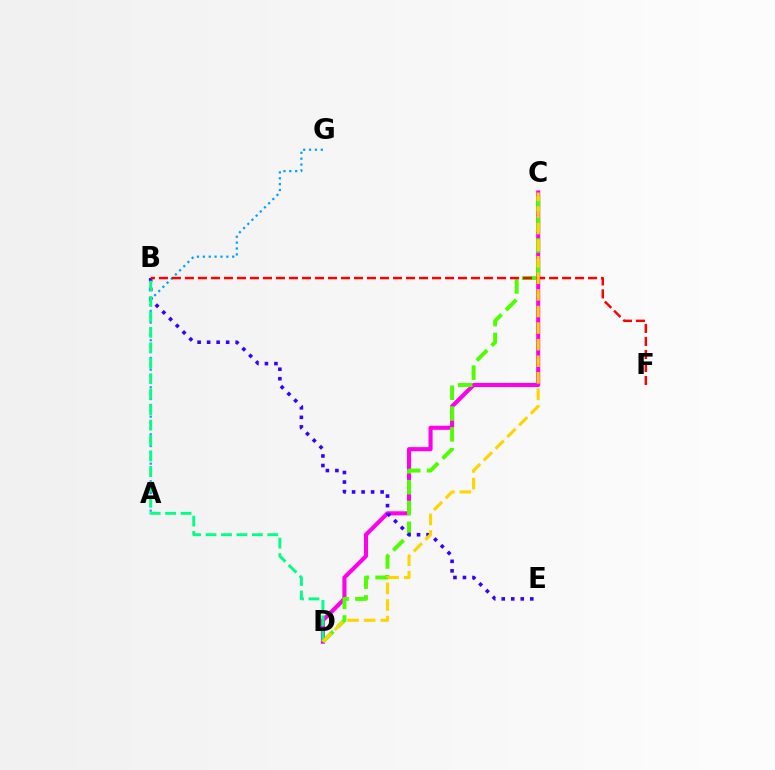{('C', 'D'): [{'color': '#ff00ed', 'line_style': 'solid', 'thickness': 2.94}, {'color': '#4fff00', 'line_style': 'dashed', 'thickness': 2.83}, {'color': '#ffd500', 'line_style': 'dashed', 'thickness': 2.25}], ('A', 'G'): [{'color': '#009eff', 'line_style': 'dotted', 'thickness': 1.6}], ('B', 'E'): [{'color': '#3700ff', 'line_style': 'dotted', 'thickness': 2.59}], ('B', 'D'): [{'color': '#00ff86', 'line_style': 'dashed', 'thickness': 2.1}], ('B', 'F'): [{'color': '#ff0000', 'line_style': 'dashed', 'thickness': 1.77}]}